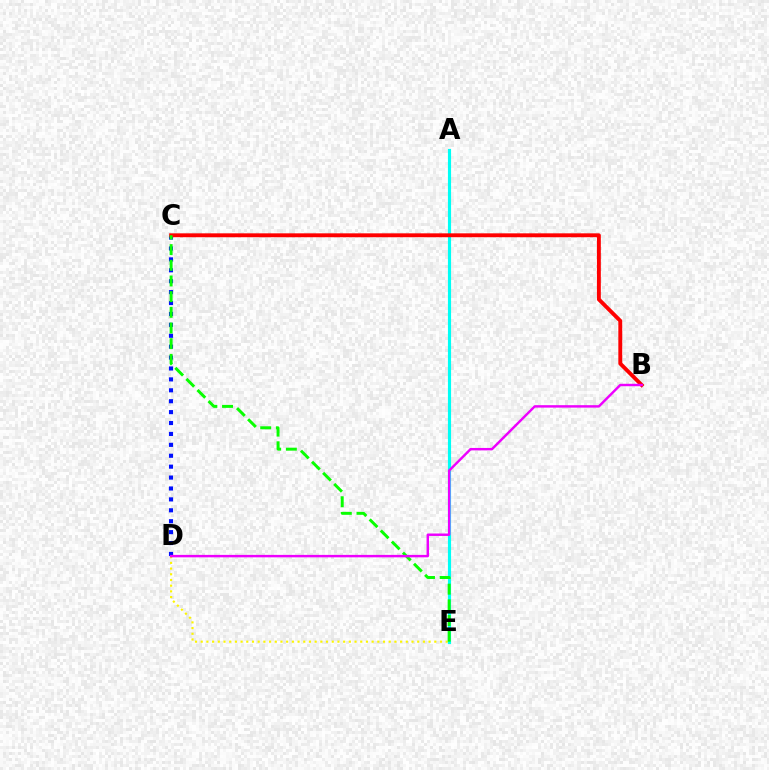{('D', 'E'): [{'color': '#fcf500', 'line_style': 'dotted', 'thickness': 1.55}], ('C', 'D'): [{'color': '#0010ff', 'line_style': 'dotted', 'thickness': 2.96}], ('A', 'E'): [{'color': '#00fff6', 'line_style': 'solid', 'thickness': 2.26}], ('B', 'C'): [{'color': '#ff0000', 'line_style': 'solid', 'thickness': 2.8}], ('C', 'E'): [{'color': '#08ff00', 'line_style': 'dashed', 'thickness': 2.13}], ('B', 'D'): [{'color': '#ee00ff', 'line_style': 'solid', 'thickness': 1.76}]}